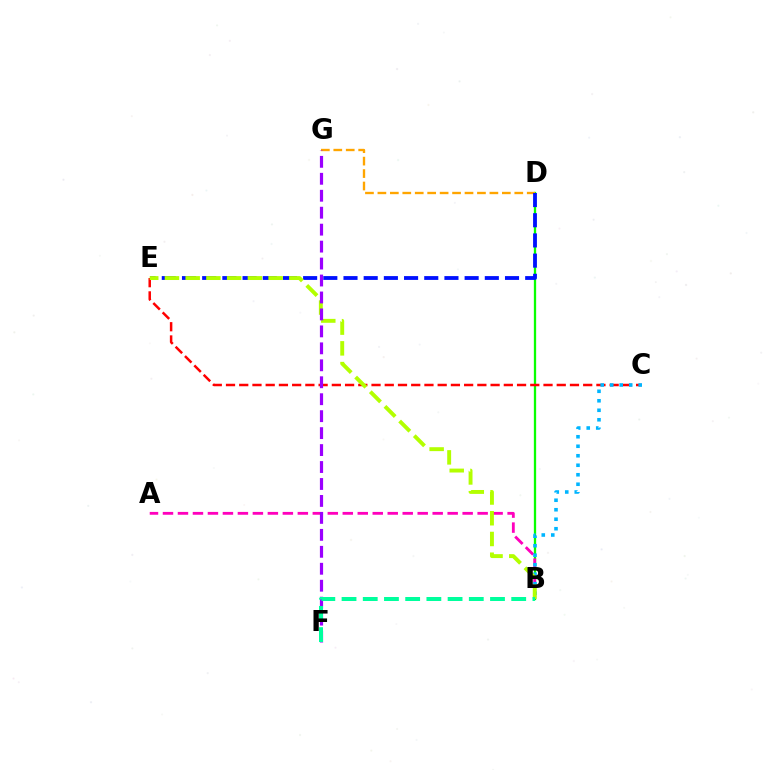{('B', 'D'): [{'color': '#08ff00', 'line_style': 'solid', 'thickness': 1.65}], ('A', 'B'): [{'color': '#ff00bd', 'line_style': 'dashed', 'thickness': 2.04}], ('D', 'G'): [{'color': '#ffa500', 'line_style': 'dashed', 'thickness': 1.69}], ('C', 'E'): [{'color': '#ff0000', 'line_style': 'dashed', 'thickness': 1.8}], ('B', 'C'): [{'color': '#00b5ff', 'line_style': 'dotted', 'thickness': 2.58}], ('D', 'E'): [{'color': '#0010ff', 'line_style': 'dashed', 'thickness': 2.74}], ('B', 'E'): [{'color': '#b3ff00', 'line_style': 'dashed', 'thickness': 2.82}], ('F', 'G'): [{'color': '#9b00ff', 'line_style': 'dashed', 'thickness': 2.3}], ('B', 'F'): [{'color': '#00ff9d', 'line_style': 'dashed', 'thickness': 2.88}]}